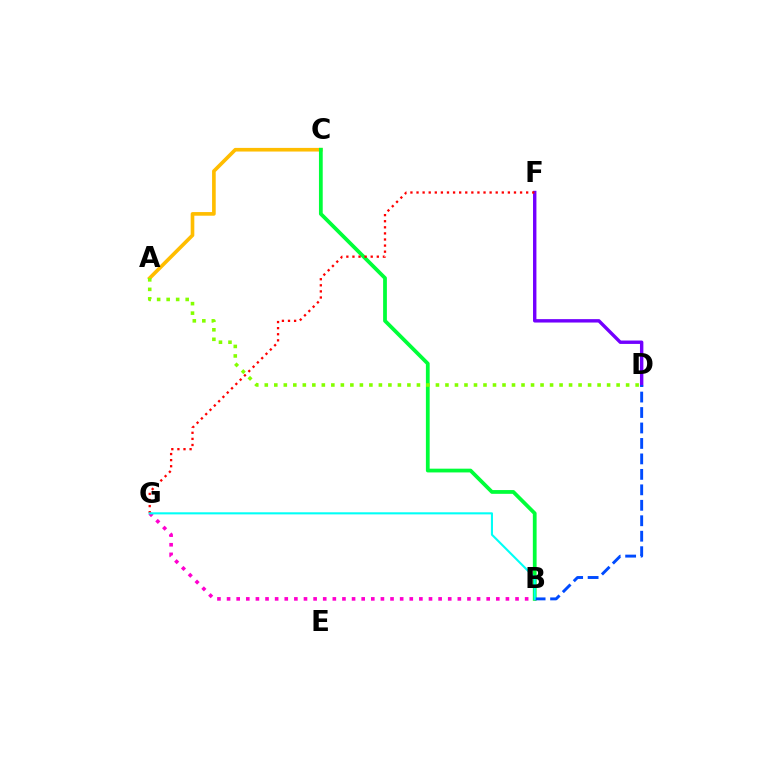{('B', 'G'): [{'color': '#ff00cf', 'line_style': 'dotted', 'thickness': 2.61}, {'color': '#00fff6', 'line_style': 'solid', 'thickness': 1.51}], ('D', 'F'): [{'color': '#7200ff', 'line_style': 'solid', 'thickness': 2.45}], ('A', 'C'): [{'color': '#ffbd00', 'line_style': 'solid', 'thickness': 2.62}], ('B', 'C'): [{'color': '#00ff39', 'line_style': 'solid', 'thickness': 2.71}], ('A', 'D'): [{'color': '#84ff00', 'line_style': 'dotted', 'thickness': 2.58}], ('B', 'D'): [{'color': '#004bff', 'line_style': 'dashed', 'thickness': 2.1}], ('F', 'G'): [{'color': '#ff0000', 'line_style': 'dotted', 'thickness': 1.65}]}